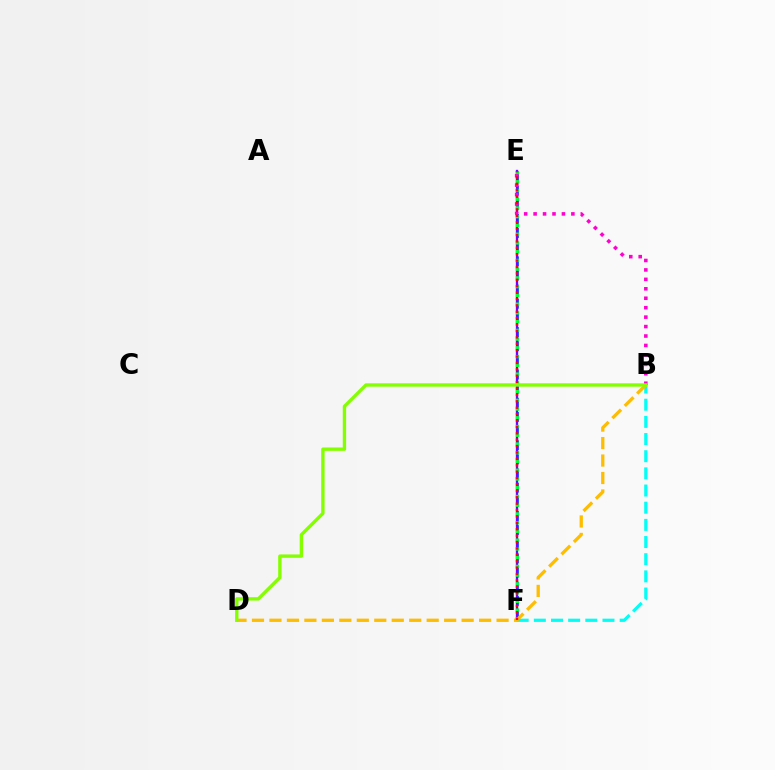{('E', 'F'): [{'color': '#004bff', 'line_style': 'dashed', 'thickness': 1.92}, {'color': '#7200ff', 'line_style': 'solid', 'thickness': 1.68}, {'color': '#00ff39', 'line_style': 'dotted', 'thickness': 2.38}, {'color': '#ff0000', 'line_style': 'dotted', 'thickness': 1.74}], ('B', 'F'): [{'color': '#00fff6', 'line_style': 'dashed', 'thickness': 2.33}], ('B', 'E'): [{'color': '#ff00cf', 'line_style': 'dotted', 'thickness': 2.57}], ('B', 'D'): [{'color': '#ffbd00', 'line_style': 'dashed', 'thickness': 2.37}, {'color': '#84ff00', 'line_style': 'solid', 'thickness': 2.42}]}